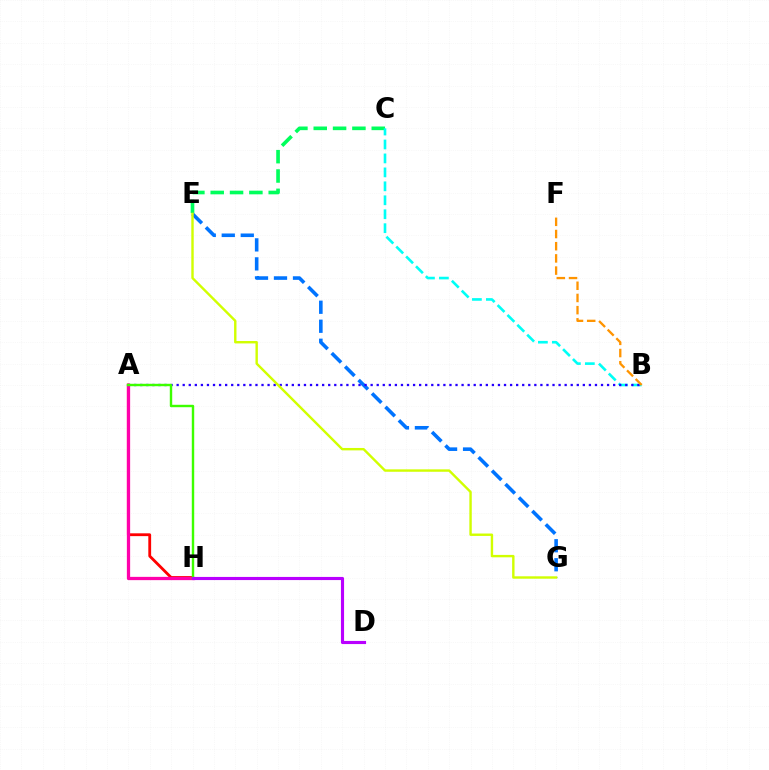{('E', 'G'): [{'color': '#0074ff', 'line_style': 'dashed', 'thickness': 2.58}, {'color': '#d1ff00', 'line_style': 'solid', 'thickness': 1.73}], ('C', 'E'): [{'color': '#00ff5c', 'line_style': 'dashed', 'thickness': 2.63}], ('B', 'C'): [{'color': '#00fff6', 'line_style': 'dashed', 'thickness': 1.9}], ('A', 'H'): [{'color': '#ff0000', 'line_style': 'solid', 'thickness': 2.02}, {'color': '#ff00ac', 'line_style': 'solid', 'thickness': 2.35}, {'color': '#3dff00', 'line_style': 'solid', 'thickness': 1.74}], ('A', 'B'): [{'color': '#2500ff', 'line_style': 'dotted', 'thickness': 1.65}], ('D', 'H'): [{'color': '#b900ff', 'line_style': 'solid', 'thickness': 2.26}], ('B', 'F'): [{'color': '#ff9400', 'line_style': 'dashed', 'thickness': 1.66}]}